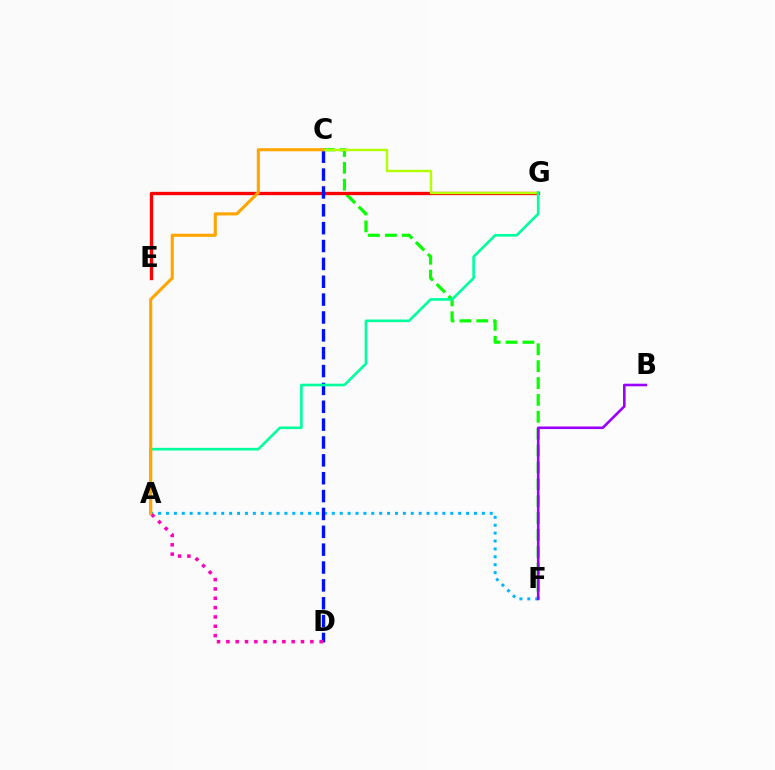{('C', 'F'): [{'color': '#08ff00', 'line_style': 'dashed', 'thickness': 2.29}], ('E', 'G'): [{'color': '#ff0000', 'line_style': 'solid', 'thickness': 2.38}], ('A', 'F'): [{'color': '#00b5ff', 'line_style': 'dotted', 'thickness': 2.15}], ('C', 'D'): [{'color': '#0010ff', 'line_style': 'dashed', 'thickness': 2.43}], ('C', 'G'): [{'color': '#b3ff00', 'line_style': 'solid', 'thickness': 1.72}], ('A', 'D'): [{'color': '#ff00bd', 'line_style': 'dotted', 'thickness': 2.53}], ('A', 'G'): [{'color': '#00ff9d', 'line_style': 'solid', 'thickness': 1.9}], ('A', 'C'): [{'color': '#ffa500', 'line_style': 'solid', 'thickness': 2.24}], ('B', 'F'): [{'color': '#9b00ff', 'line_style': 'solid', 'thickness': 1.87}]}